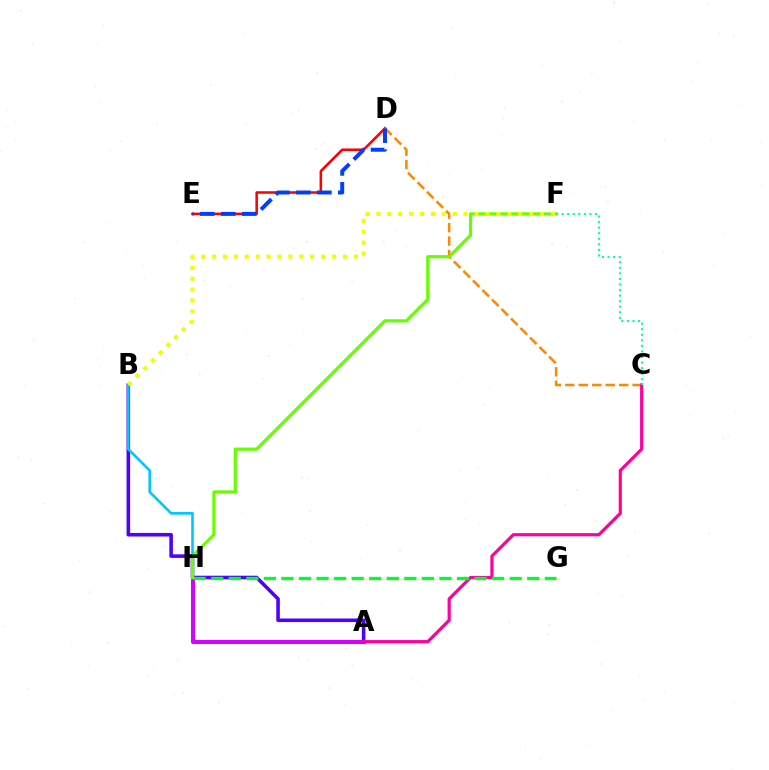{('A', 'B'): [{'color': '#4f00ff', 'line_style': 'solid', 'thickness': 2.58}], ('D', 'E'): [{'color': '#ff0000', 'line_style': 'solid', 'thickness': 1.83}, {'color': '#003fff', 'line_style': 'dashed', 'thickness': 2.85}], ('C', 'D'): [{'color': '#ff8800', 'line_style': 'dashed', 'thickness': 1.83}], ('A', 'H'): [{'color': '#d600ff', 'line_style': 'solid', 'thickness': 2.92}], ('B', 'H'): [{'color': '#00c7ff', 'line_style': 'solid', 'thickness': 1.9}], ('A', 'C'): [{'color': '#ff00a0', 'line_style': 'solid', 'thickness': 2.29}], ('G', 'H'): [{'color': '#00ff27', 'line_style': 'dashed', 'thickness': 2.39}], ('F', 'H'): [{'color': '#66ff00', 'line_style': 'solid', 'thickness': 2.29}], ('C', 'F'): [{'color': '#00ffaf', 'line_style': 'dotted', 'thickness': 1.51}], ('B', 'F'): [{'color': '#eeff00', 'line_style': 'dotted', 'thickness': 2.96}]}